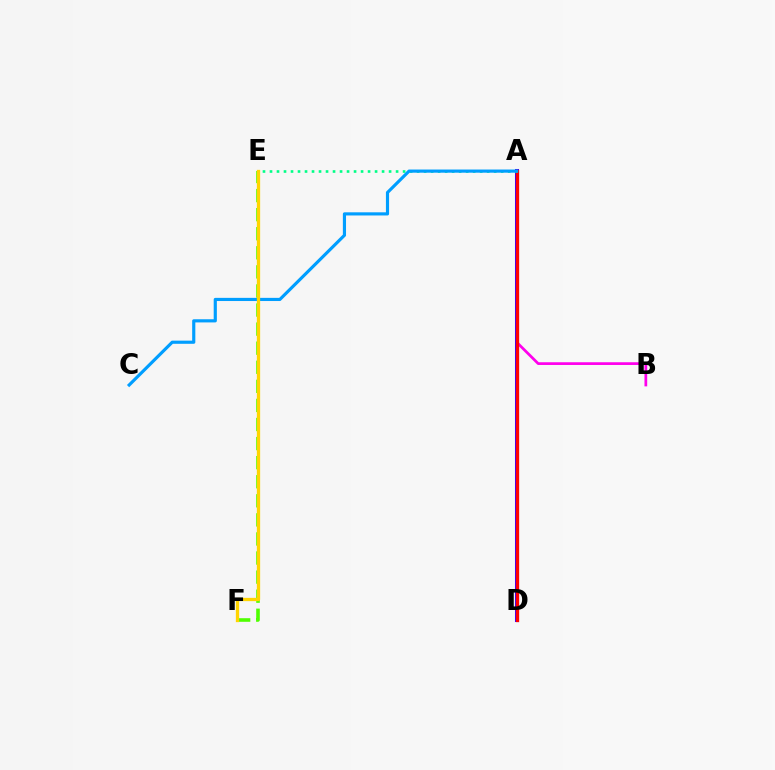{('E', 'F'): [{'color': '#4fff00', 'line_style': 'dashed', 'thickness': 2.59}, {'color': '#ffd500', 'line_style': 'solid', 'thickness': 2.37}], ('A', 'B'): [{'color': '#ff00ed', 'line_style': 'solid', 'thickness': 1.96}], ('A', 'D'): [{'color': '#3700ff', 'line_style': 'solid', 'thickness': 2.9}, {'color': '#ff0000', 'line_style': 'solid', 'thickness': 2.36}], ('A', 'E'): [{'color': '#00ff86', 'line_style': 'dotted', 'thickness': 1.9}], ('A', 'C'): [{'color': '#009eff', 'line_style': 'solid', 'thickness': 2.27}]}